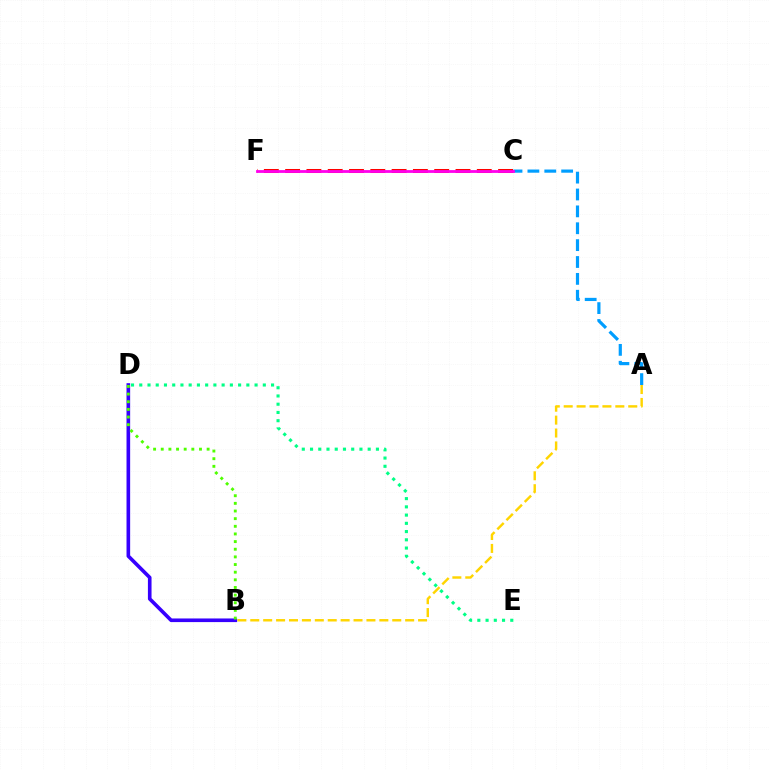{('A', 'B'): [{'color': '#ffd500', 'line_style': 'dashed', 'thickness': 1.75}], ('C', 'F'): [{'color': '#ff0000', 'line_style': 'dashed', 'thickness': 2.89}, {'color': '#ff00ed', 'line_style': 'solid', 'thickness': 2.01}], ('A', 'C'): [{'color': '#009eff', 'line_style': 'dashed', 'thickness': 2.29}], ('B', 'D'): [{'color': '#3700ff', 'line_style': 'solid', 'thickness': 2.61}, {'color': '#4fff00', 'line_style': 'dotted', 'thickness': 2.08}], ('D', 'E'): [{'color': '#00ff86', 'line_style': 'dotted', 'thickness': 2.24}]}